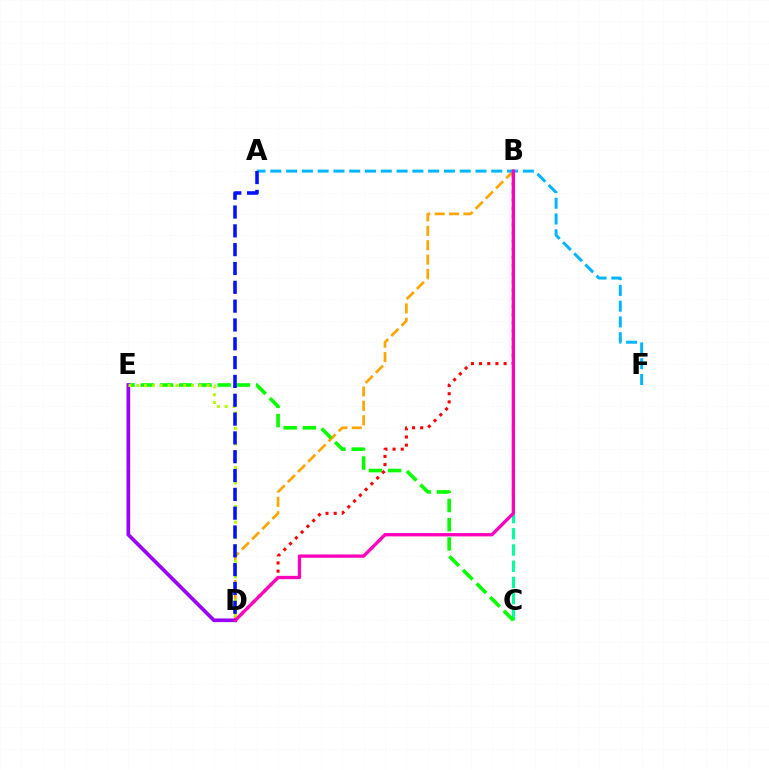{('B', 'D'): [{'color': '#ffa500', 'line_style': 'dashed', 'thickness': 1.96}, {'color': '#ff0000', 'line_style': 'dotted', 'thickness': 2.22}, {'color': '#ff00bd', 'line_style': 'solid', 'thickness': 2.38}], ('B', 'C'): [{'color': '#00ff9d', 'line_style': 'dashed', 'thickness': 2.2}], ('C', 'E'): [{'color': '#08ff00', 'line_style': 'dashed', 'thickness': 2.61}], ('D', 'E'): [{'color': '#9b00ff', 'line_style': 'solid', 'thickness': 2.65}, {'color': '#b3ff00', 'line_style': 'dotted', 'thickness': 2.12}], ('A', 'F'): [{'color': '#00b5ff', 'line_style': 'dashed', 'thickness': 2.14}], ('A', 'D'): [{'color': '#0010ff', 'line_style': 'dashed', 'thickness': 2.56}]}